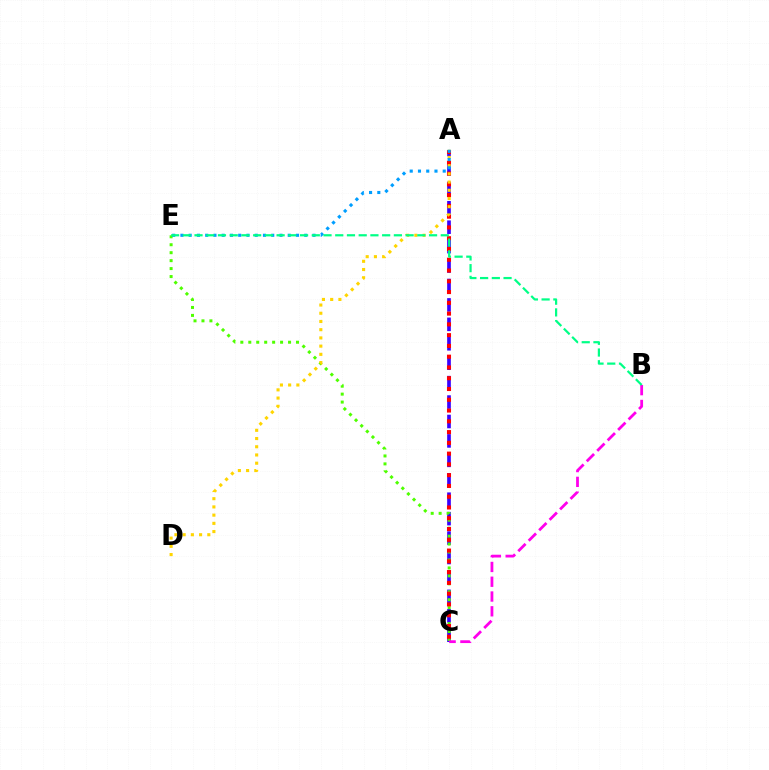{('A', 'C'): [{'color': '#3700ff', 'line_style': 'dashed', 'thickness': 2.64}, {'color': '#ff0000', 'line_style': 'dotted', 'thickness': 2.93}], ('C', 'E'): [{'color': '#4fff00', 'line_style': 'dotted', 'thickness': 2.16}], ('B', 'C'): [{'color': '#ff00ed', 'line_style': 'dashed', 'thickness': 2.01}], ('A', 'D'): [{'color': '#ffd500', 'line_style': 'dotted', 'thickness': 2.23}], ('A', 'E'): [{'color': '#009eff', 'line_style': 'dotted', 'thickness': 2.24}], ('B', 'E'): [{'color': '#00ff86', 'line_style': 'dashed', 'thickness': 1.59}]}